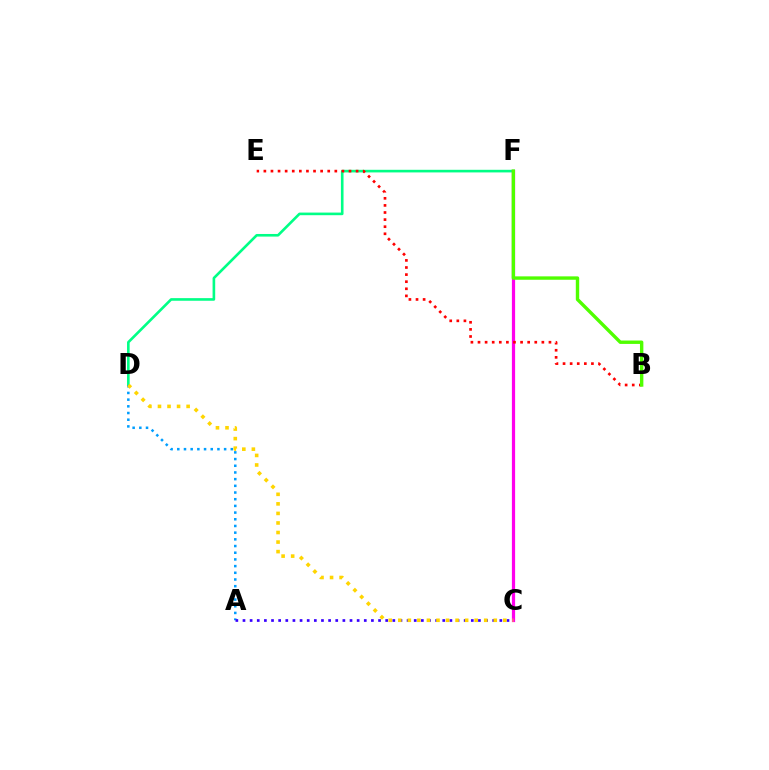{('D', 'F'): [{'color': '#00ff86', 'line_style': 'solid', 'thickness': 1.89}], ('A', 'D'): [{'color': '#009eff', 'line_style': 'dotted', 'thickness': 1.82}], ('C', 'F'): [{'color': '#ff00ed', 'line_style': 'solid', 'thickness': 2.32}], ('B', 'E'): [{'color': '#ff0000', 'line_style': 'dotted', 'thickness': 1.93}], ('A', 'C'): [{'color': '#3700ff', 'line_style': 'dotted', 'thickness': 1.94}], ('B', 'F'): [{'color': '#4fff00', 'line_style': 'solid', 'thickness': 2.44}], ('C', 'D'): [{'color': '#ffd500', 'line_style': 'dotted', 'thickness': 2.59}]}